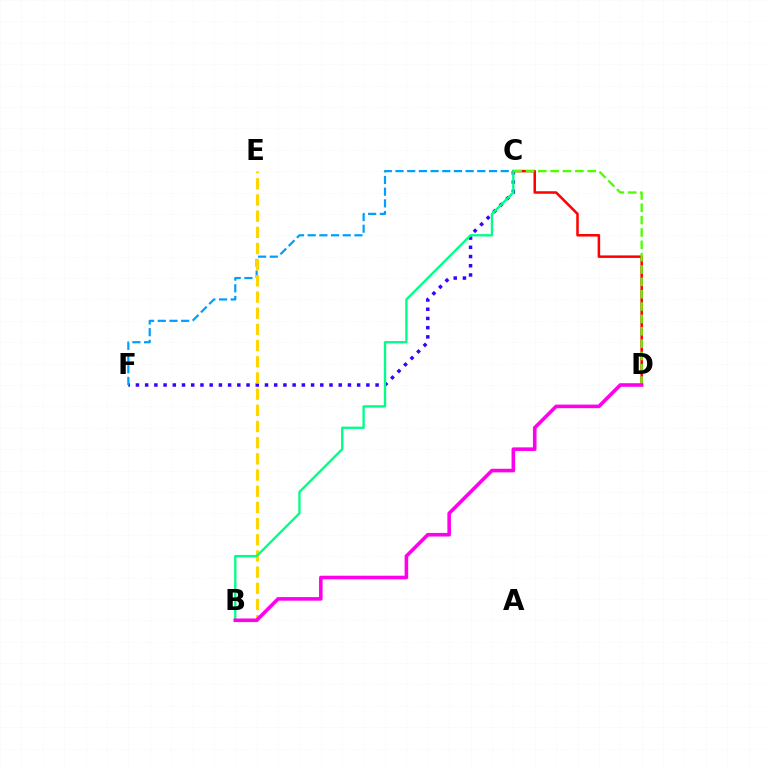{('C', 'F'): [{'color': '#3700ff', 'line_style': 'dotted', 'thickness': 2.5}, {'color': '#009eff', 'line_style': 'dashed', 'thickness': 1.59}], ('C', 'D'): [{'color': '#ff0000', 'line_style': 'solid', 'thickness': 1.81}, {'color': '#4fff00', 'line_style': 'dashed', 'thickness': 1.68}], ('B', 'E'): [{'color': '#ffd500', 'line_style': 'dashed', 'thickness': 2.2}], ('B', 'C'): [{'color': '#00ff86', 'line_style': 'solid', 'thickness': 1.69}], ('B', 'D'): [{'color': '#ff00ed', 'line_style': 'solid', 'thickness': 2.58}]}